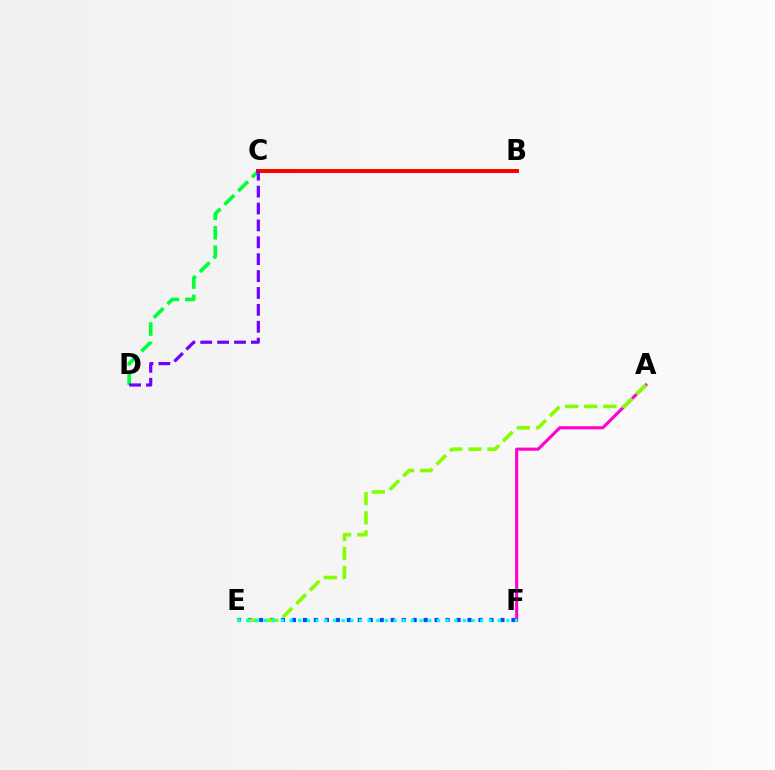{('E', 'F'): [{'color': '#004bff', 'line_style': 'dotted', 'thickness': 2.98}, {'color': '#00fff6', 'line_style': 'dotted', 'thickness': 2.35}], ('B', 'C'): [{'color': '#ffbd00', 'line_style': 'dotted', 'thickness': 1.93}, {'color': '#ff0000', 'line_style': 'solid', 'thickness': 2.86}], ('C', 'D'): [{'color': '#00ff39', 'line_style': 'dashed', 'thickness': 2.63}, {'color': '#7200ff', 'line_style': 'dashed', 'thickness': 2.3}], ('A', 'F'): [{'color': '#ff00cf', 'line_style': 'solid', 'thickness': 2.23}], ('A', 'E'): [{'color': '#84ff00', 'line_style': 'dashed', 'thickness': 2.59}]}